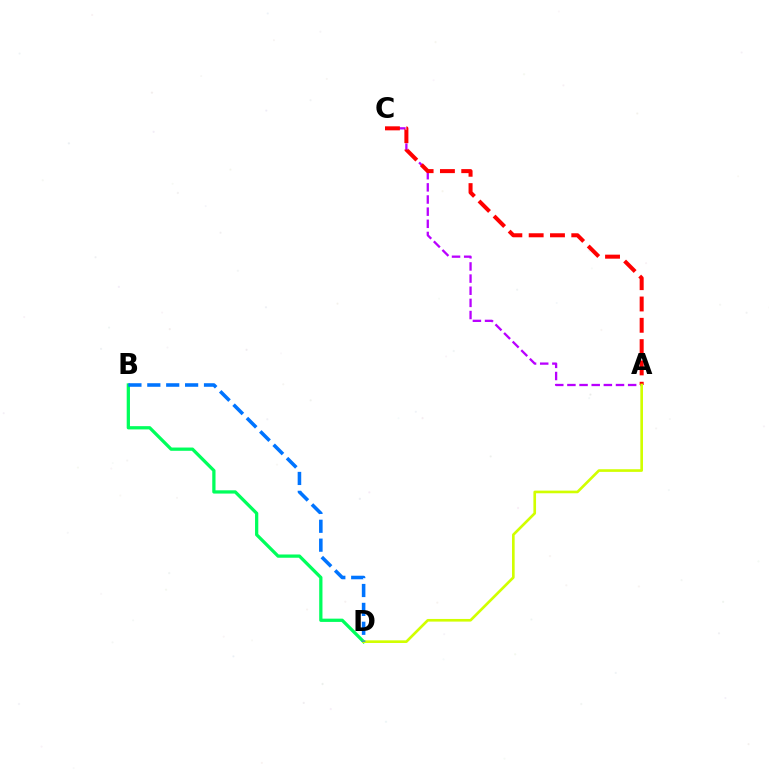{('B', 'D'): [{'color': '#00ff5c', 'line_style': 'solid', 'thickness': 2.35}, {'color': '#0074ff', 'line_style': 'dashed', 'thickness': 2.57}], ('A', 'C'): [{'color': '#b900ff', 'line_style': 'dashed', 'thickness': 1.65}, {'color': '#ff0000', 'line_style': 'dashed', 'thickness': 2.89}], ('A', 'D'): [{'color': '#d1ff00', 'line_style': 'solid', 'thickness': 1.91}]}